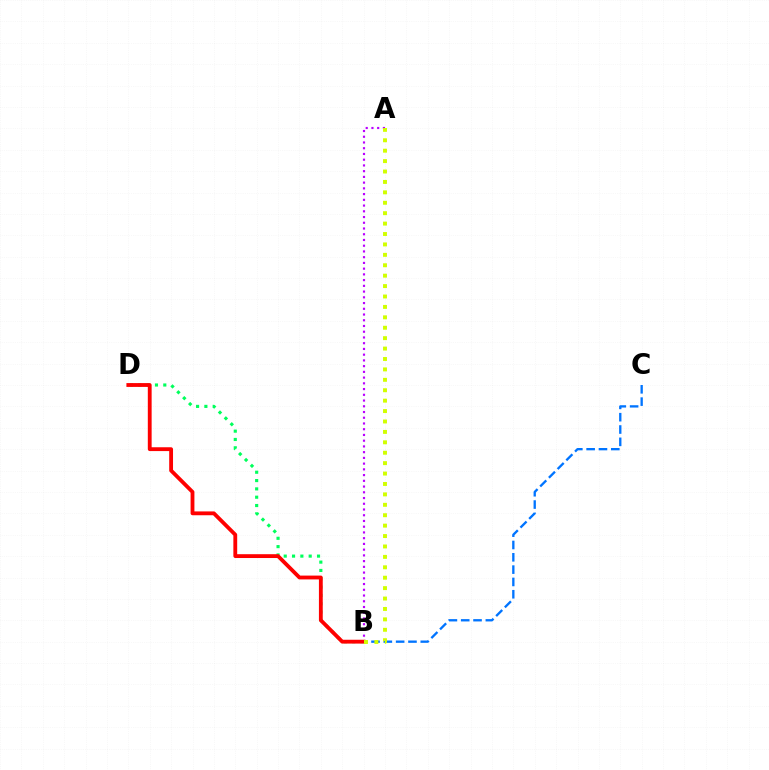{('B', 'D'): [{'color': '#00ff5c', 'line_style': 'dotted', 'thickness': 2.26}, {'color': '#ff0000', 'line_style': 'solid', 'thickness': 2.76}], ('A', 'B'): [{'color': '#b900ff', 'line_style': 'dotted', 'thickness': 1.56}, {'color': '#d1ff00', 'line_style': 'dotted', 'thickness': 2.83}], ('B', 'C'): [{'color': '#0074ff', 'line_style': 'dashed', 'thickness': 1.67}]}